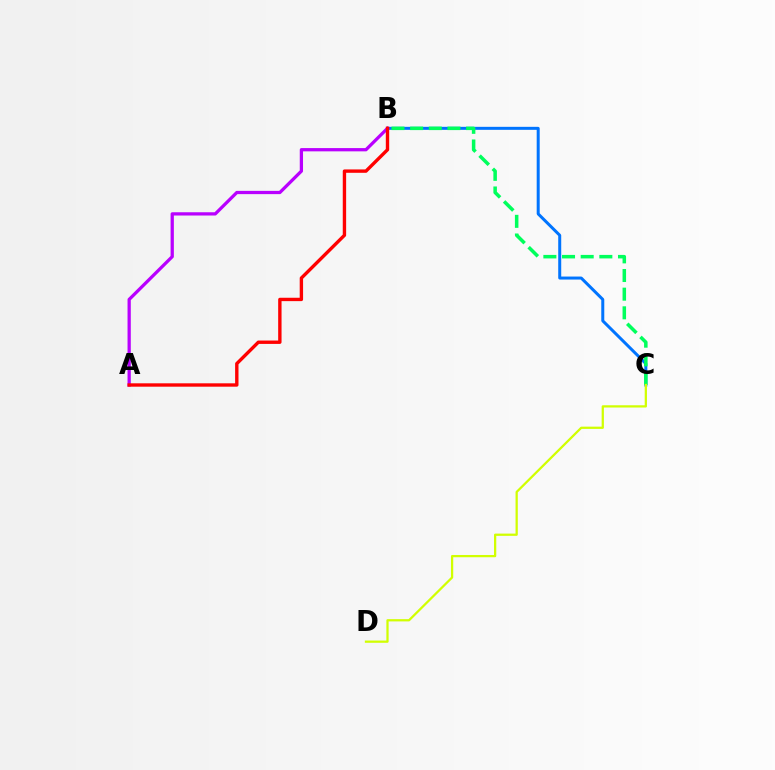{('B', 'C'): [{'color': '#0074ff', 'line_style': 'solid', 'thickness': 2.16}, {'color': '#00ff5c', 'line_style': 'dashed', 'thickness': 2.53}], ('A', 'B'): [{'color': '#b900ff', 'line_style': 'solid', 'thickness': 2.35}, {'color': '#ff0000', 'line_style': 'solid', 'thickness': 2.43}], ('C', 'D'): [{'color': '#d1ff00', 'line_style': 'solid', 'thickness': 1.62}]}